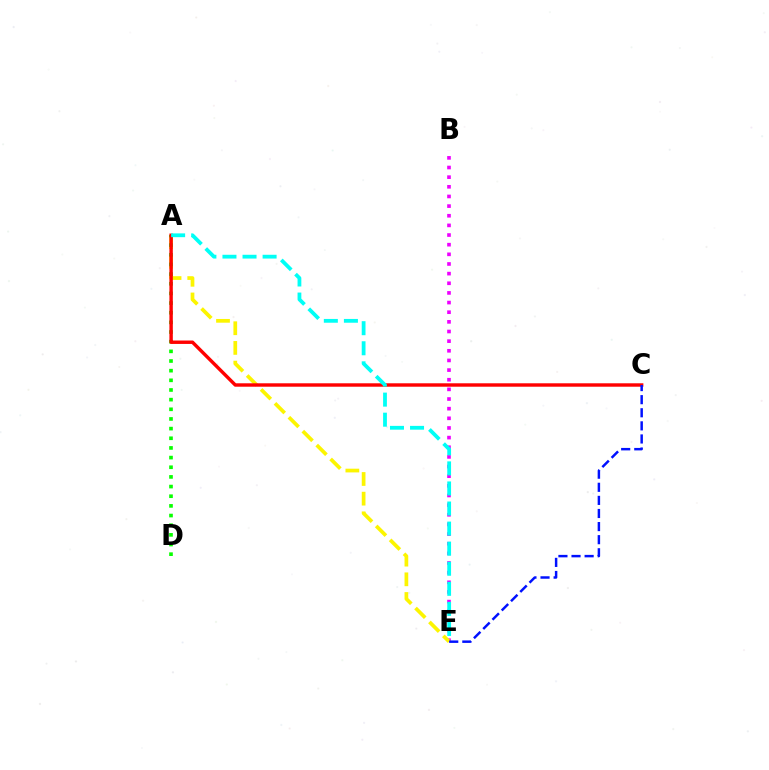{('B', 'E'): [{'color': '#ee00ff', 'line_style': 'dotted', 'thickness': 2.62}], ('A', 'E'): [{'color': '#fcf500', 'line_style': 'dashed', 'thickness': 2.67}, {'color': '#00fff6', 'line_style': 'dashed', 'thickness': 2.73}], ('A', 'D'): [{'color': '#08ff00', 'line_style': 'dotted', 'thickness': 2.62}], ('A', 'C'): [{'color': '#ff0000', 'line_style': 'solid', 'thickness': 2.46}], ('C', 'E'): [{'color': '#0010ff', 'line_style': 'dashed', 'thickness': 1.78}]}